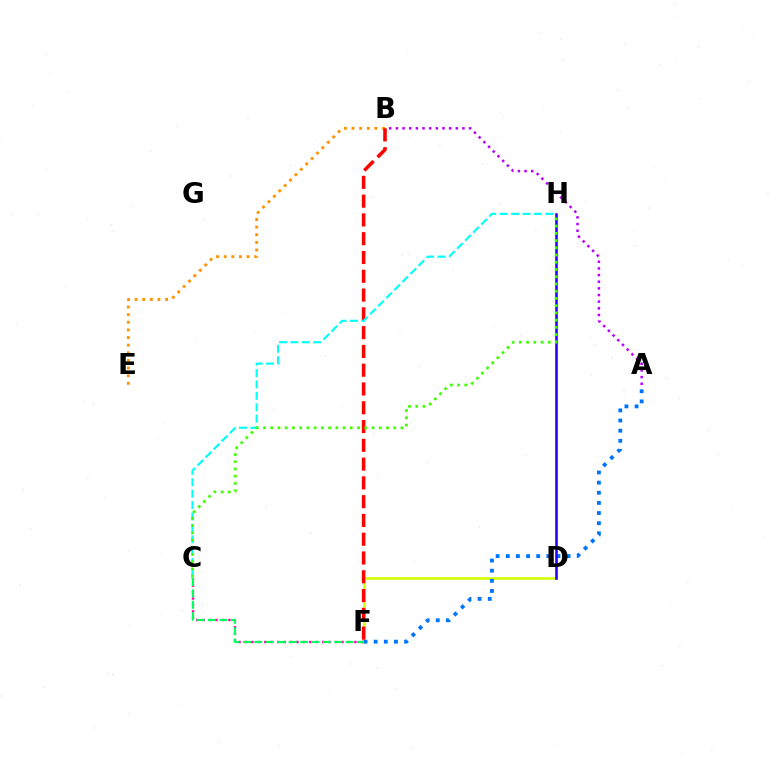{('B', 'E'): [{'color': '#ff9400', 'line_style': 'dotted', 'thickness': 2.07}], ('C', 'F'): [{'color': '#ff00ac', 'line_style': 'dotted', 'thickness': 1.75}, {'color': '#00ff5c', 'line_style': 'dashed', 'thickness': 1.55}], ('D', 'F'): [{'color': '#d1ff00', 'line_style': 'solid', 'thickness': 1.87}], ('A', 'B'): [{'color': '#b900ff', 'line_style': 'dotted', 'thickness': 1.81}], ('B', 'F'): [{'color': '#ff0000', 'line_style': 'dashed', 'thickness': 2.55}], ('A', 'F'): [{'color': '#0074ff', 'line_style': 'dotted', 'thickness': 2.75}], ('C', 'H'): [{'color': '#00fff6', 'line_style': 'dashed', 'thickness': 1.55}, {'color': '#3dff00', 'line_style': 'dotted', 'thickness': 1.97}], ('D', 'H'): [{'color': '#2500ff', 'line_style': 'solid', 'thickness': 1.86}]}